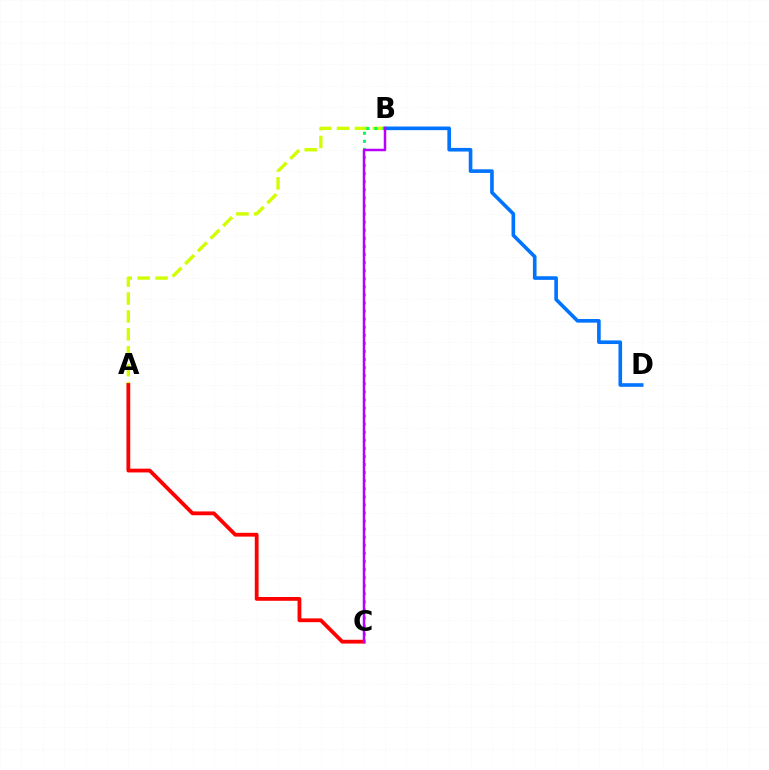{('B', 'D'): [{'color': '#0074ff', 'line_style': 'solid', 'thickness': 2.61}], ('A', 'B'): [{'color': '#d1ff00', 'line_style': 'dashed', 'thickness': 2.43}], ('A', 'C'): [{'color': '#ff0000', 'line_style': 'solid', 'thickness': 2.73}], ('B', 'C'): [{'color': '#00ff5c', 'line_style': 'dotted', 'thickness': 2.2}, {'color': '#b900ff', 'line_style': 'solid', 'thickness': 1.79}]}